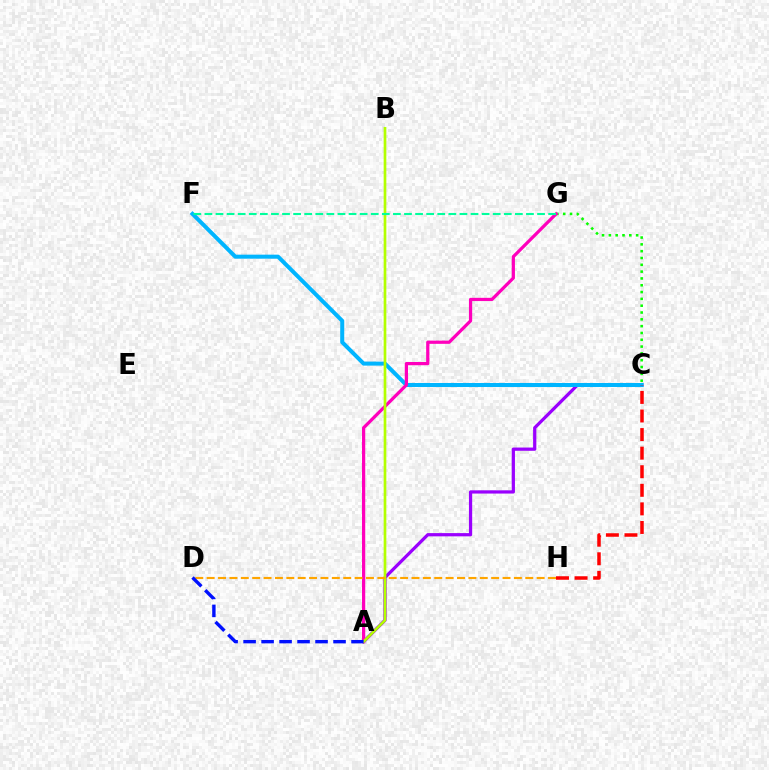{('C', 'G'): [{'color': '#08ff00', 'line_style': 'dotted', 'thickness': 1.85}], ('A', 'C'): [{'color': '#9b00ff', 'line_style': 'solid', 'thickness': 2.33}], ('C', 'F'): [{'color': '#00b5ff', 'line_style': 'solid', 'thickness': 2.89}], ('C', 'H'): [{'color': '#ff0000', 'line_style': 'dashed', 'thickness': 2.52}], ('A', 'G'): [{'color': '#ff00bd', 'line_style': 'solid', 'thickness': 2.32}], ('A', 'B'): [{'color': '#b3ff00', 'line_style': 'solid', 'thickness': 1.93}], ('D', 'H'): [{'color': '#ffa500', 'line_style': 'dashed', 'thickness': 1.55}], ('A', 'D'): [{'color': '#0010ff', 'line_style': 'dashed', 'thickness': 2.44}], ('F', 'G'): [{'color': '#00ff9d', 'line_style': 'dashed', 'thickness': 1.51}]}